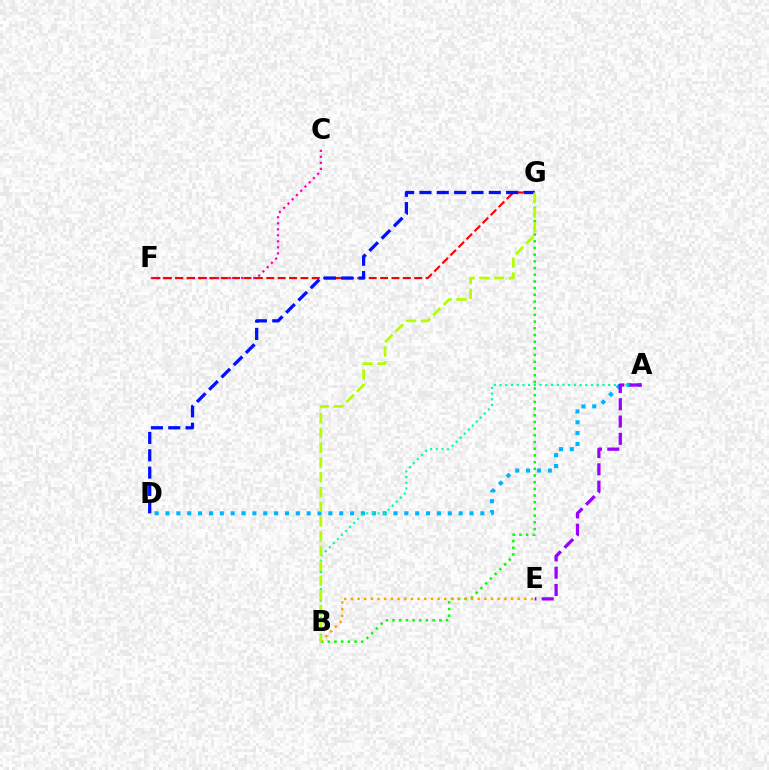{('C', 'F'): [{'color': '#ff00bd', 'line_style': 'dotted', 'thickness': 1.63}], ('A', 'D'): [{'color': '#00b5ff', 'line_style': 'dotted', 'thickness': 2.95}], ('F', 'G'): [{'color': '#ff0000', 'line_style': 'dashed', 'thickness': 1.55}], ('A', 'B'): [{'color': '#00ff9d', 'line_style': 'dotted', 'thickness': 1.55}], ('D', 'G'): [{'color': '#0010ff', 'line_style': 'dashed', 'thickness': 2.36}], ('B', 'G'): [{'color': '#08ff00', 'line_style': 'dotted', 'thickness': 1.82}, {'color': '#b3ff00', 'line_style': 'dashed', 'thickness': 2.01}], ('B', 'E'): [{'color': '#ffa500', 'line_style': 'dotted', 'thickness': 1.81}], ('A', 'E'): [{'color': '#9b00ff', 'line_style': 'dashed', 'thickness': 2.35}]}